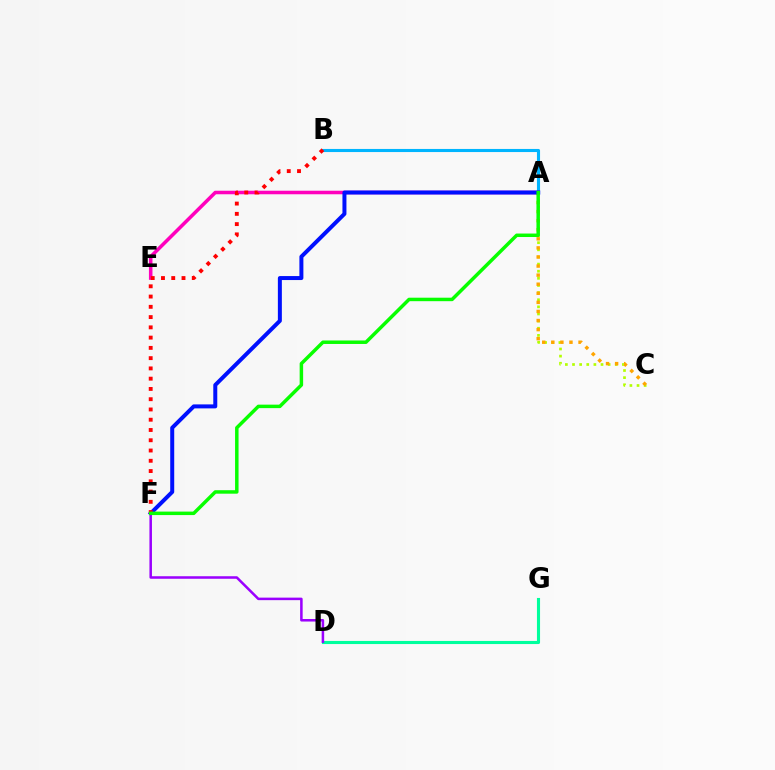{('A', 'C'): [{'color': '#b3ff00', 'line_style': 'dotted', 'thickness': 1.94}, {'color': '#ffa500', 'line_style': 'dotted', 'thickness': 2.47}], ('A', 'B'): [{'color': '#00b5ff', 'line_style': 'solid', 'thickness': 2.23}], ('A', 'E'): [{'color': '#ff00bd', 'line_style': 'solid', 'thickness': 2.55}], ('D', 'G'): [{'color': '#00ff9d', 'line_style': 'solid', 'thickness': 2.23}], ('A', 'F'): [{'color': '#0010ff', 'line_style': 'solid', 'thickness': 2.87}, {'color': '#08ff00', 'line_style': 'solid', 'thickness': 2.51}], ('B', 'F'): [{'color': '#ff0000', 'line_style': 'dotted', 'thickness': 2.79}], ('D', 'F'): [{'color': '#9b00ff', 'line_style': 'solid', 'thickness': 1.82}]}